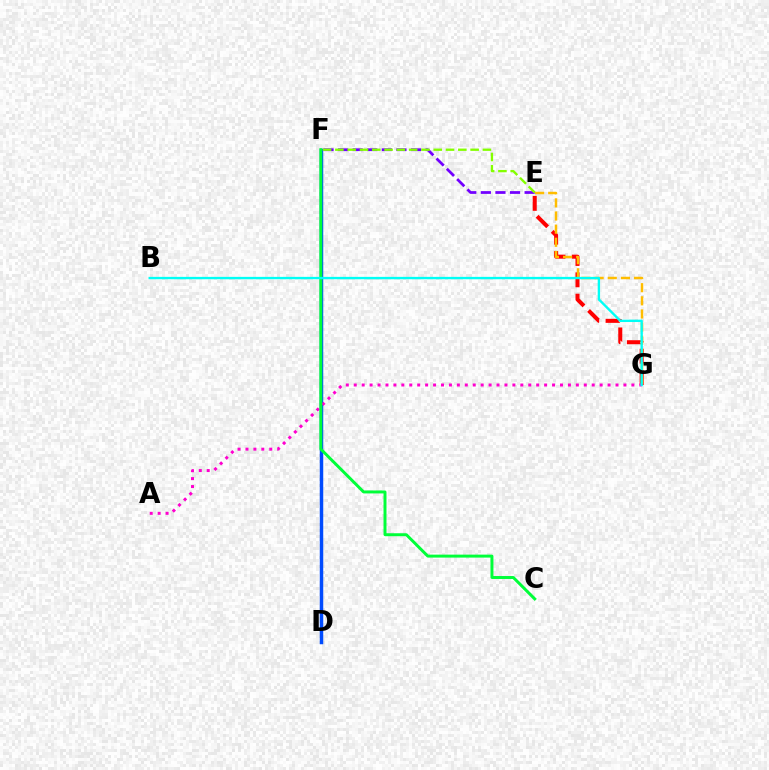{('E', 'F'): [{'color': '#7200ff', 'line_style': 'dashed', 'thickness': 1.98}, {'color': '#84ff00', 'line_style': 'dashed', 'thickness': 1.67}], ('E', 'G'): [{'color': '#ff0000', 'line_style': 'dashed', 'thickness': 2.9}, {'color': '#ffbd00', 'line_style': 'dashed', 'thickness': 1.79}], ('D', 'F'): [{'color': '#004bff', 'line_style': 'solid', 'thickness': 2.5}], ('A', 'G'): [{'color': '#ff00cf', 'line_style': 'dotted', 'thickness': 2.16}], ('C', 'F'): [{'color': '#00ff39', 'line_style': 'solid', 'thickness': 2.13}], ('B', 'G'): [{'color': '#00fff6', 'line_style': 'solid', 'thickness': 1.71}]}